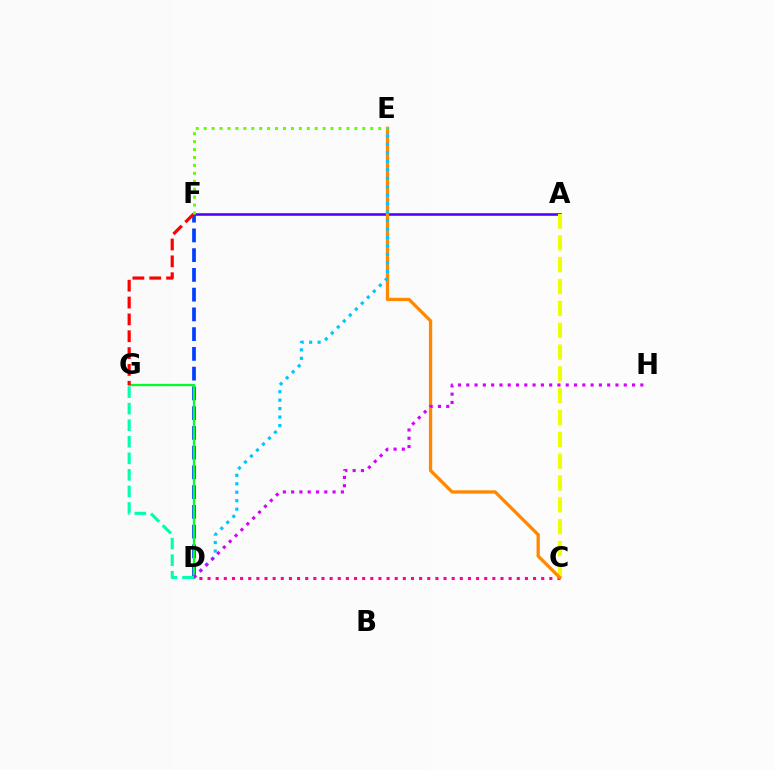{('C', 'D'): [{'color': '#ff00a0', 'line_style': 'dotted', 'thickness': 2.21}], ('A', 'F'): [{'color': '#4f00ff', 'line_style': 'solid', 'thickness': 1.85}], ('A', 'C'): [{'color': '#eeff00', 'line_style': 'dashed', 'thickness': 2.97}], ('D', 'F'): [{'color': '#003fff', 'line_style': 'dashed', 'thickness': 2.68}], ('D', 'G'): [{'color': '#00ff27', 'line_style': 'solid', 'thickness': 1.64}, {'color': '#00ffaf', 'line_style': 'dashed', 'thickness': 2.25}], ('F', 'G'): [{'color': '#ff0000', 'line_style': 'dashed', 'thickness': 2.29}], ('C', 'E'): [{'color': '#ff8800', 'line_style': 'solid', 'thickness': 2.36}], ('D', 'E'): [{'color': '#00c7ff', 'line_style': 'dotted', 'thickness': 2.3}], ('D', 'H'): [{'color': '#d600ff', 'line_style': 'dotted', 'thickness': 2.25}], ('E', 'F'): [{'color': '#66ff00', 'line_style': 'dotted', 'thickness': 2.16}]}